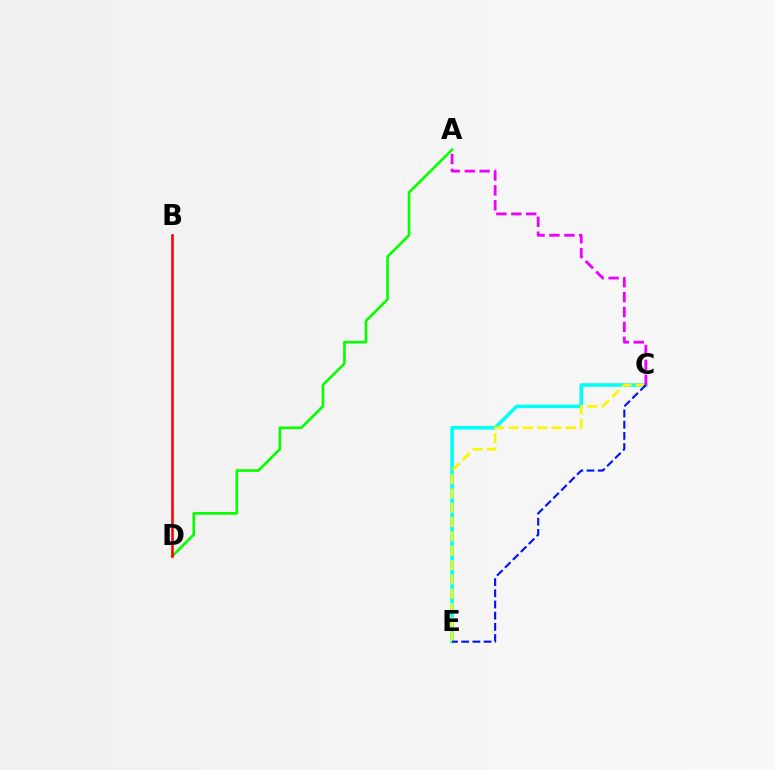{('C', 'E'): [{'color': '#00fff6', 'line_style': 'solid', 'thickness': 2.57}, {'color': '#fcf500', 'line_style': 'dashed', 'thickness': 1.95}, {'color': '#0010ff', 'line_style': 'dashed', 'thickness': 1.52}], ('A', 'D'): [{'color': '#08ff00', 'line_style': 'solid', 'thickness': 1.91}], ('B', 'D'): [{'color': '#ff0000', 'line_style': 'solid', 'thickness': 1.88}], ('A', 'C'): [{'color': '#ee00ff', 'line_style': 'dashed', 'thickness': 2.02}]}